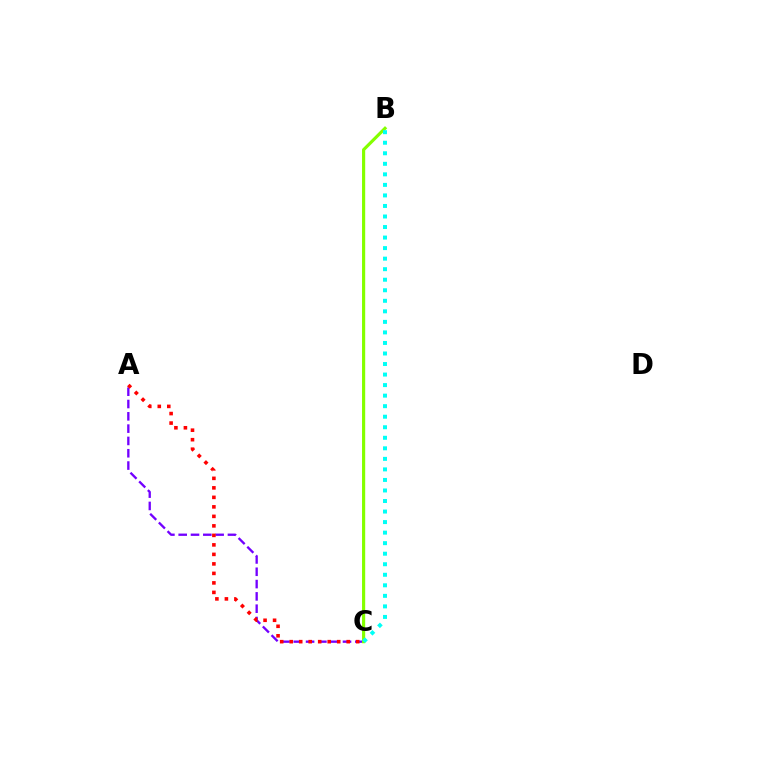{('A', 'C'): [{'color': '#7200ff', 'line_style': 'dashed', 'thickness': 1.67}, {'color': '#ff0000', 'line_style': 'dotted', 'thickness': 2.58}], ('B', 'C'): [{'color': '#84ff00', 'line_style': 'solid', 'thickness': 2.27}, {'color': '#00fff6', 'line_style': 'dotted', 'thickness': 2.86}]}